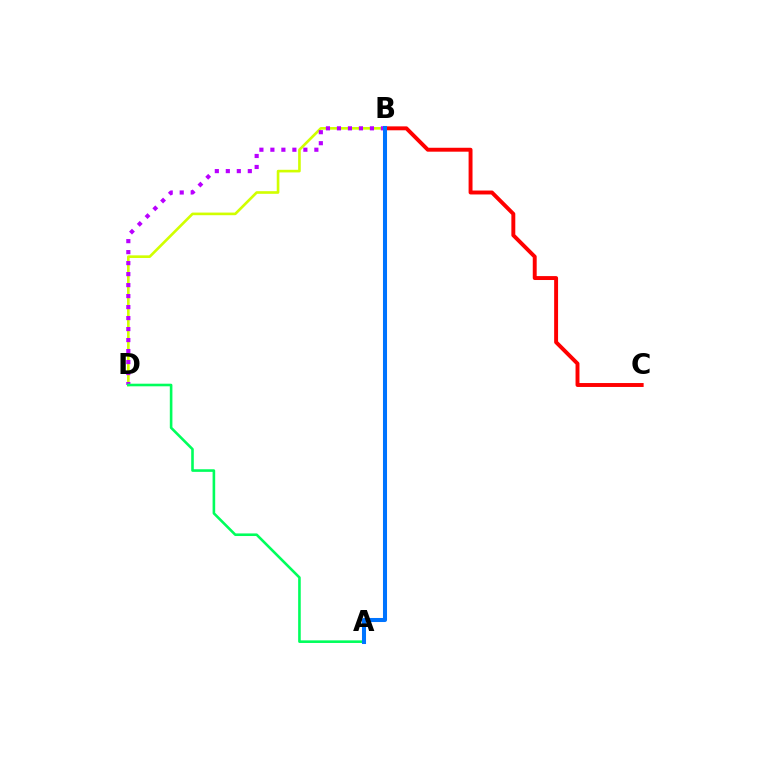{('B', 'D'): [{'color': '#d1ff00', 'line_style': 'solid', 'thickness': 1.9}, {'color': '#b900ff', 'line_style': 'dotted', 'thickness': 2.99}], ('B', 'C'): [{'color': '#ff0000', 'line_style': 'solid', 'thickness': 2.82}], ('A', 'D'): [{'color': '#00ff5c', 'line_style': 'solid', 'thickness': 1.87}], ('A', 'B'): [{'color': '#0074ff', 'line_style': 'solid', 'thickness': 2.91}]}